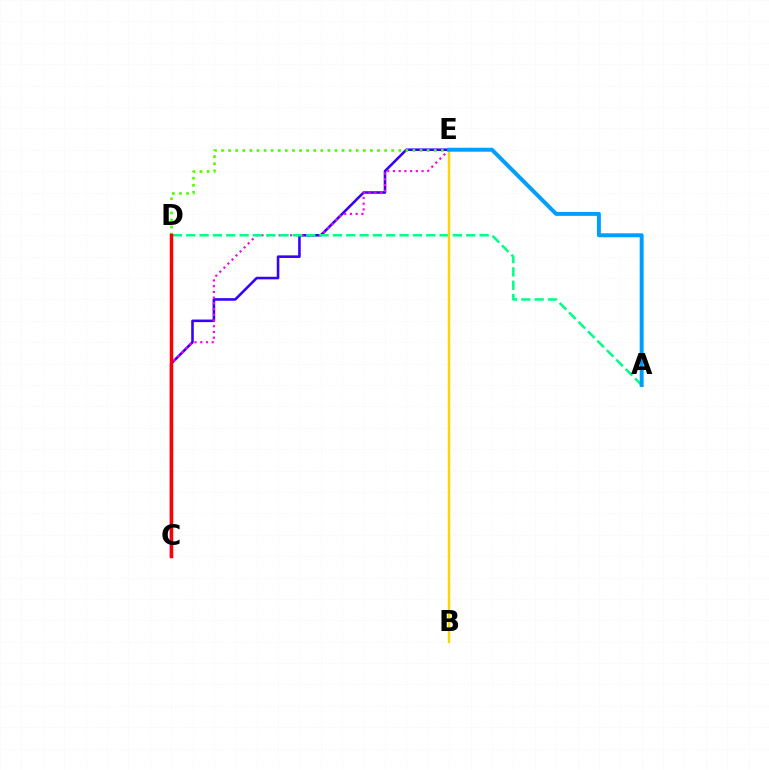{('C', 'E'): [{'color': '#3700ff', 'line_style': 'solid', 'thickness': 1.86}, {'color': '#ff00ed', 'line_style': 'dotted', 'thickness': 1.56}], ('D', 'E'): [{'color': '#4fff00', 'line_style': 'dotted', 'thickness': 1.93}], ('A', 'D'): [{'color': '#00ff86', 'line_style': 'dashed', 'thickness': 1.81}], ('C', 'D'): [{'color': '#ff0000', 'line_style': 'solid', 'thickness': 2.51}], ('B', 'E'): [{'color': '#ffd500', 'line_style': 'solid', 'thickness': 1.76}], ('A', 'E'): [{'color': '#009eff', 'line_style': 'solid', 'thickness': 2.85}]}